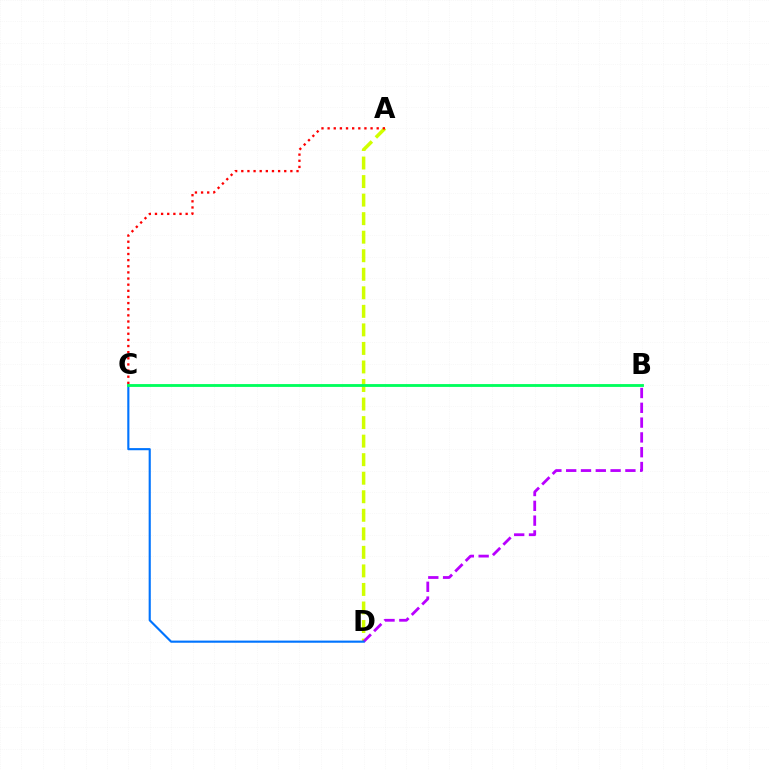{('A', 'D'): [{'color': '#d1ff00', 'line_style': 'dashed', 'thickness': 2.52}], ('B', 'D'): [{'color': '#b900ff', 'line_style': 'dashed', 'thickness': 2.01}], ('A', 'C'): [{'color': '#ff0000', 'line_style': 'dotted', 'thickness': 1.67}], ('C', 'D'): [{'color': '#0074ff', 'line_style': 'solid', 'thickness': 1.54}], ('B', 'C'): [{'color': '#00ff5c', 'line_style': 'solid', 'thickness': 2.04}]}